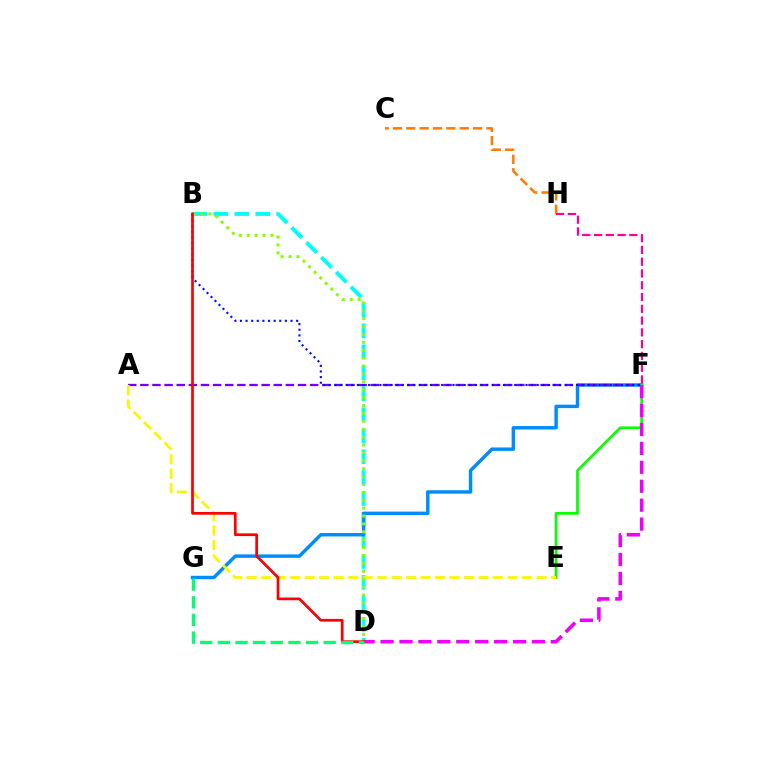{('C', 'H'): [{'color': '#ff7c00', 'line_style': 'dashed', 'thickness': 1.81}], ('B', 'D'): [{'color': '#00fff6', 'line_style': 'dashed', 'thickness': 2.85}, {'color': '#84ff00', 'line_style': 'dotted', 'thickness': 2.14}, {'color': '#ff0000', 'line_style': 'solid', 'thickness': 1.96}], ('F', 'G'): [{'color': '#008cff', 'line_style': 'solid', 'thickness': 2.47}], ('A', 'F'): [{'color': '#7200ff', 'line_style': 'dashed', 'thickness': 1.65}], ('E', 'F'): [{'color': '#08ff00', 'line_style': 'solid', 'thickness': 1.97}], ('A', 'E'): [{'color': '#fcf500', 'line_style': 'dashed', 'thickness': 1.97}], ('F', 'H'): [{'color': '#ff0094', 'line_style': 'dashed', 'thickness': 1.6}], ('B', 'F'): [{'color': '#0010ff', 'line_style': 'dotted', 'thickness': 1.53}], ('D', 'F'): [{'color': '#ee00ff', 'line_style': 'dashed', 'thickness': 2.57}], ('D', 'G'): [{'color': '#00ff74', 'line_style': 'dashed', 'thickness': 2.4}]}